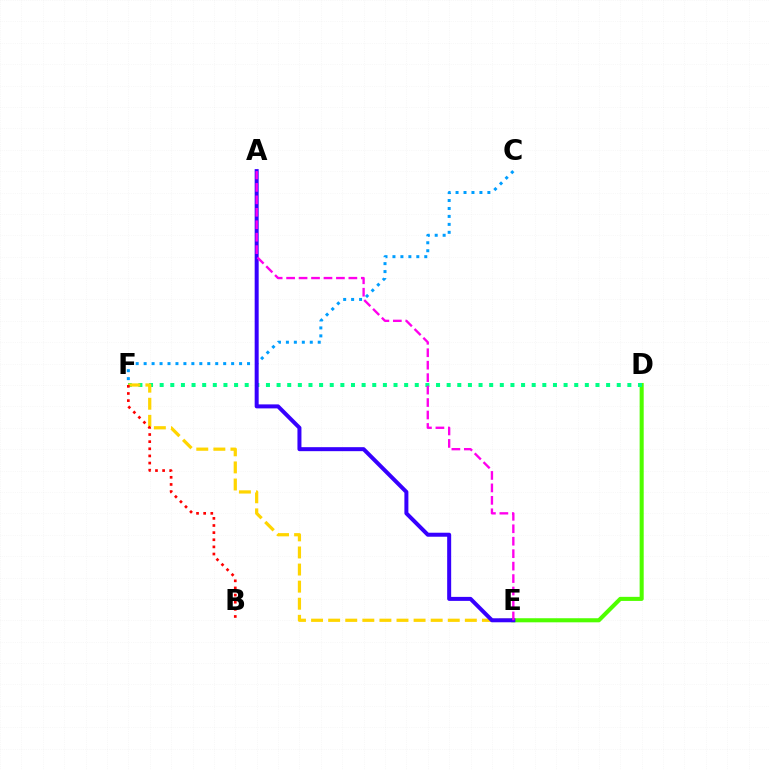{('C', 'F'): [{'color': '#009eff', 'line_style': 'dotted', 'thickness': 2.16}], ('D', 'E'): [{'color': '#4fff00', 'line_style': 'solid', 'thickness': 2.93}], ('D', 'F'): [{'color': '#00ff86', 'line_style': 'dotted', 'thickness': 2.89}], ('E', 'F'): [{'color': '#ffd500', 'line_style': 'dashed', 'thickness': 2.32}], ('A', 'E'): [{'color': '#3700ff', 'line_style': 'solid', 'thickness': 2.88}, {'color': '#ff00ed', 'line_style': 'dashed', 'thickness': 1.69}], ('B', 'F'): [{'color': '#ff0000', 'line_style': 'dotted', 'thickness': 1.94}]}